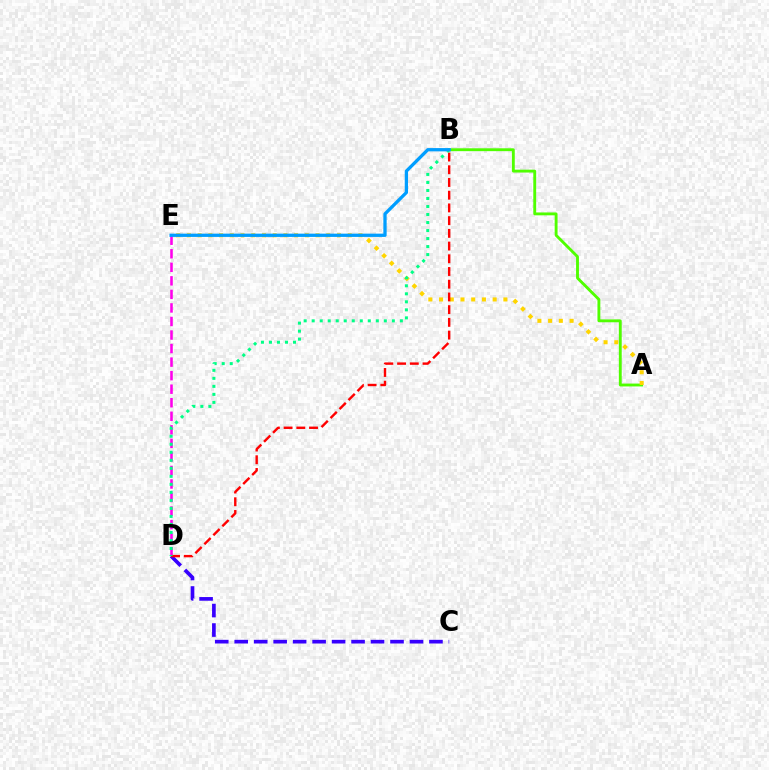{('A', 'B'): [{'color': '#4fff00', 'line_style': 'solid', 'thickness': 2.07}], ('A', 'E'): [{'color': '#ffd500', 'line_style': 'dotted', 'thickness': 2.91}], ('C', 'D'): [{'color': '#3700ff', 'line_style': 'dashed', 'thickness': 2.65}], ('D', 'E'): [{'color': '#ff00ed', 'line_style': 'dashed', 'thickness': 1.84}], ('B', 'D'): [{'color': '#ff0000', 'line_style': 'dashed', 'thickness': 1.73}, {'color': '#00ff86', 'line_style': 'dotted', 'thickness': 2.18}], ('B', 'E'): [{'color': '#009eff', 'line_style': 'solid', 'thickness': 2.36}]}